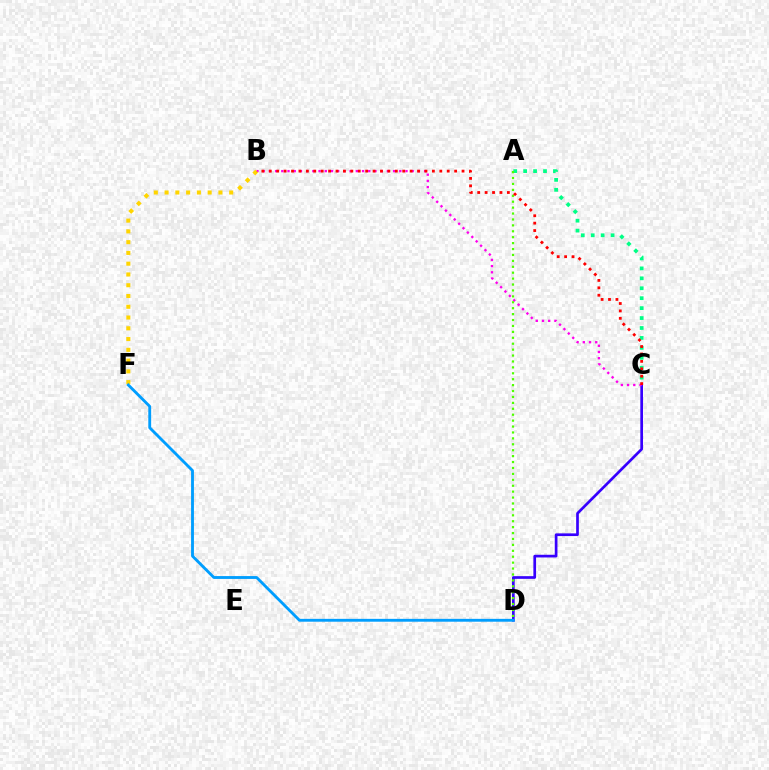{('C', 'D'): [{'color': '#3700ff', 'line_style': 'solid', 'thickness': 1.94}], ('B', 'C'): [{'color': '#ff00ed', 'line_style': 'dotted', 'thickness': 1.69}, {'color': '#ff0000', 'line_style': 'dotted', 'thickness': 2.01}], ('B', 'F'): [{'color': '#ffd500', 'line_style': 'dotted', 'thickness': 2.93}], ('A', 'C'): [{'color': '#00ff86', 'line_style': 'dotted', 'thickness': 2.7}], ('A', 'D'): [{'color': '#4fff00', 'line_style': 'dotted', 'thickness': 1.61}], ('D', 'F'): [{'color': '#009eff', 'line_style': 'solid', 'thickness': 2.05}]}